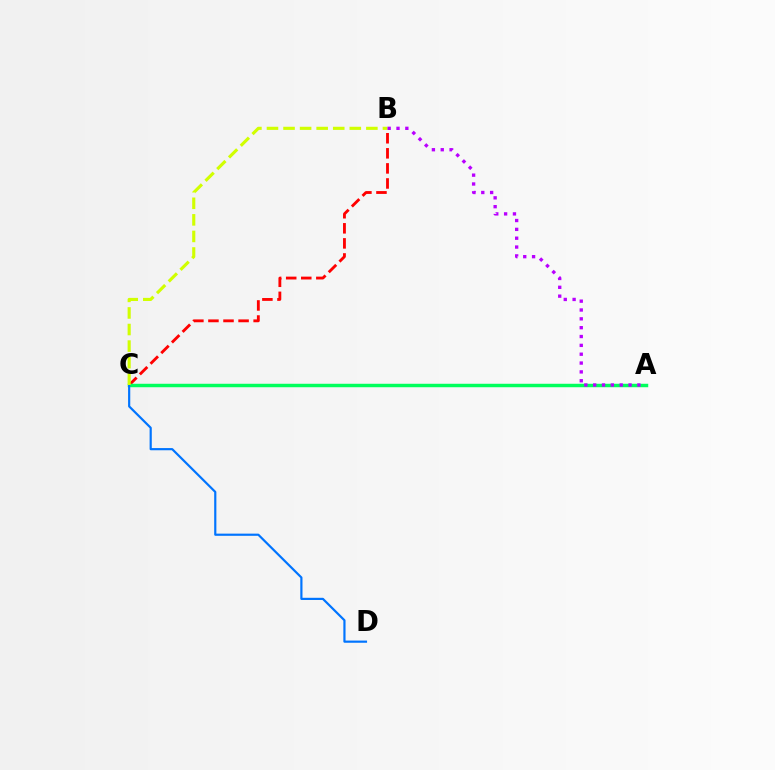{('B', 'C'): [{'color': '#ff0000', 'line_style': 'dashed', 'thickness': 2.05}, {'color': '#d1ff00', 'line_style': 'dashed', 'thickness': 2.25}], ('A', 'C'): [{'color': '#00ff5c', 'line_style': 'solid', 'thickness': 2.49}], ('C', 'D'): [{'color': '#0074ff', 'line_style': 'solid', 'thickness': 1.57}], ('A', 'B'): [{'color': '#b900ff', 'line_style': 'dotted', 'thickness': 2.4}]}